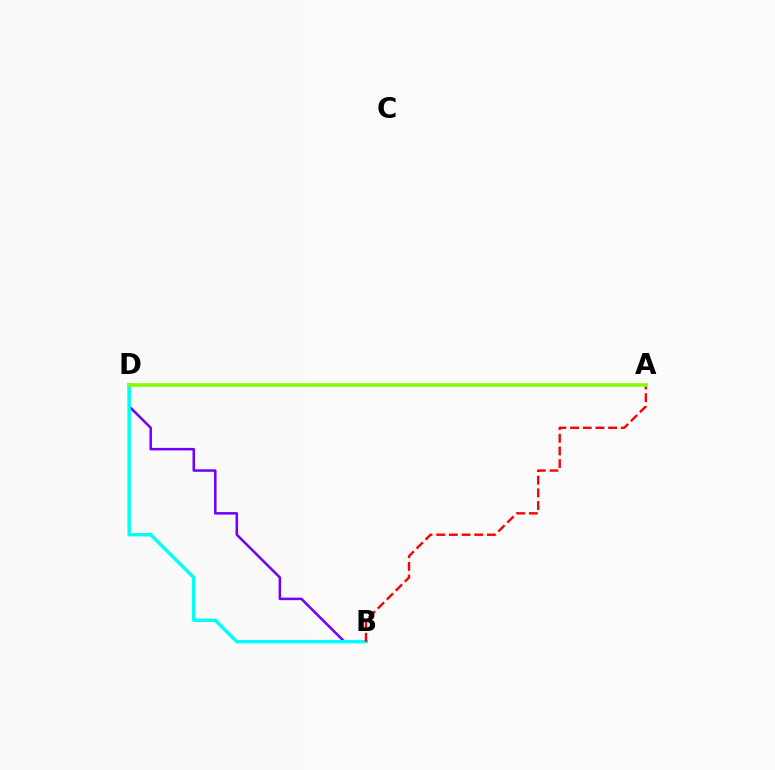{('B', 'D'): [{'color': '#7200ff', 'line_style': 'solid', 'thickness': 1.82}, {'color': '#00fff6', 'line_style': 'solid', 'thickness': 2.46}], ('A', 'B'): [{'color': '#ff0000', 'line_style': 'dashed', 'thickness': 1.72}], ('A', 'D'): [{'color': '#84ff00', 'line_style': 'solid', 'thickness': 2.62}]}